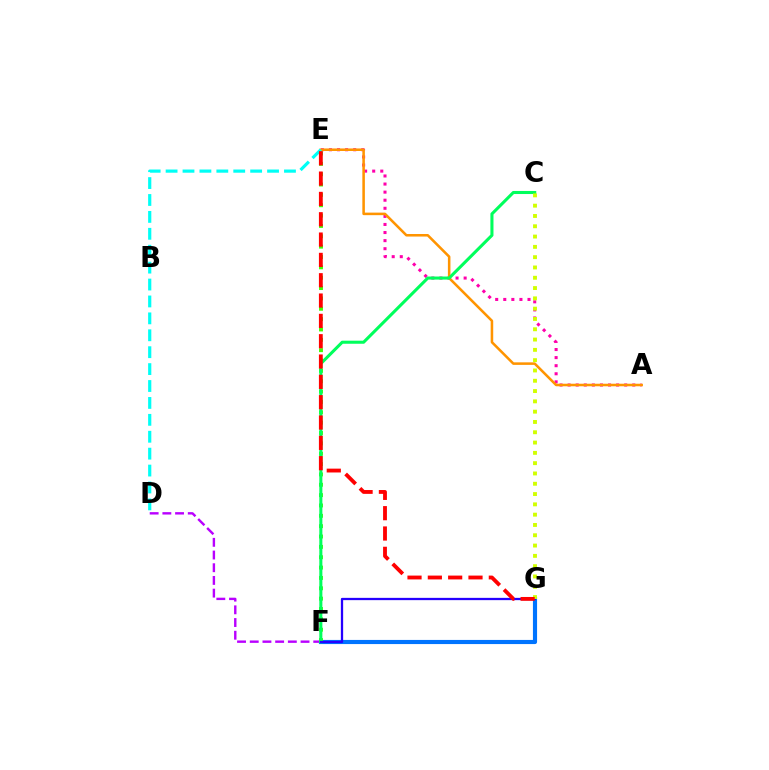{('D', 'F'): [{'color': '#b900ff', 'line_style': 'dashed', 'thickness': 1.73}], ('F', 'G'): [{'color': '#0074ff', 'line_style': 'solid', 'thickness': 2.98}, {'color': '#2500ff', 'line_style': 'solid', 'thickness': 1.64}], ('A', 'E'): [{'color': '#ff00ac', 'line_style': 'dotted', 'thickness': 2.2}, {'color': '#ff9400', 'line_style': 'solid', 'thickness': 1.83}], ('E', 'F'): [{'color': '#3dff00', 'line_style': 'dotted', 'thickness': 2.81}], ('C', 'F'): [{'color': '#00ff5c', 'line_style': 'solid', 'thickness': 2.21}], ('C', 'G'): [{'color': '#d1ff00', 'line_style': 'dotted', 'thickness': 2.8}], ('D', 'E'): [{'color': '#00fff6', 'line_style': 'dashed', 'thickness': 2.3}], ('E', 'G'): [{'color': '#ff0000', 'line_style': 'dashed', 'thickness': 2.76}]}